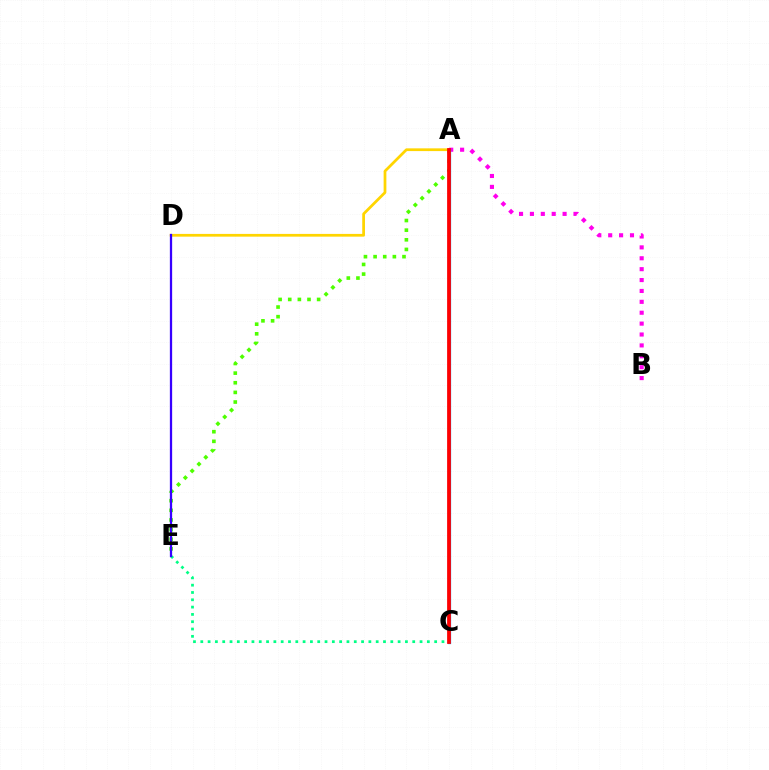{('A', 'D'): [{'color': '#ffd500', 'line_style': 'solid', 'thickness': 1.98}], ('A', 'E'): [{'color': '#4fff00', 'line_style': 'dotted', 'thickness': 2.62}], ('C', 'E'): [{'color': '#00ff86', 'line_style': 'dotted', 'thickness': 1.99}], ('A', 'B'): [{'color': '#ff00ed', 'line_style': 'dotted', 'thickness': 2.96}], ('A', 'C'): [{'color': '#009eff', 'line_style': 'solid', 'thickness': 2.35}, {'color': '#ff0000', 'line_style': 'solid', 'thickness': 2.71}], ('D', 'E'): [{'color': '#3700ff', 'line_style': 'solid', 'thickness': 1.64}]}